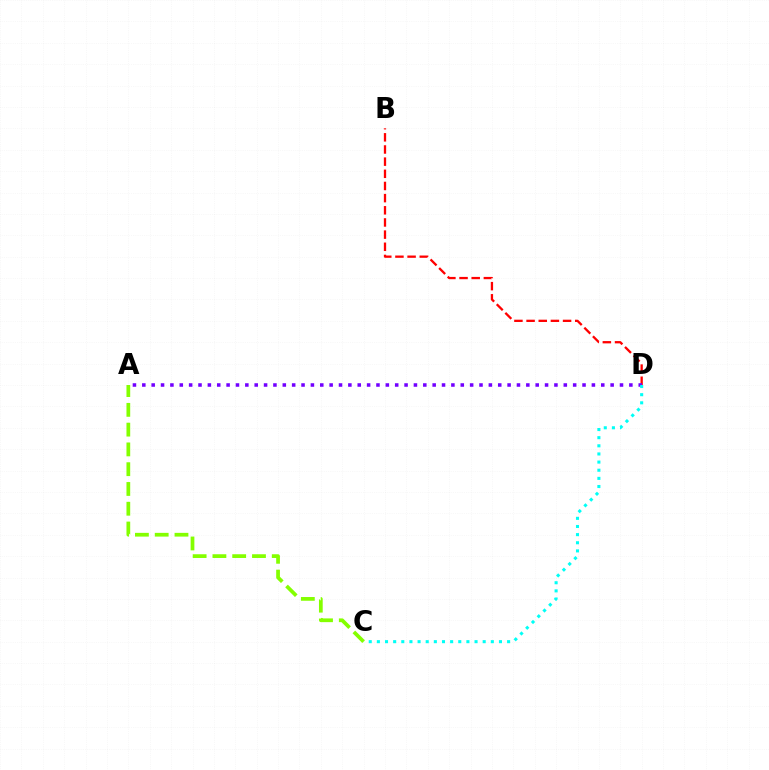{('B', 'D'): [{'color': '#ff0000', 'line_style': 'dashed', 'thickness': 1.65}], ('A', 'D'): [{'color': '#7200ff', 'line_style': 'dotted', 'thickness': 2.54}], ('A', 'C'): [{'color': '#84ff00', 'line_style': 'dashed', 'thickness': 2.69}], ('C', 'D'): [{'color': '#00fff6', 'line_style': 'dotted', 'thickness': 2.21}]}